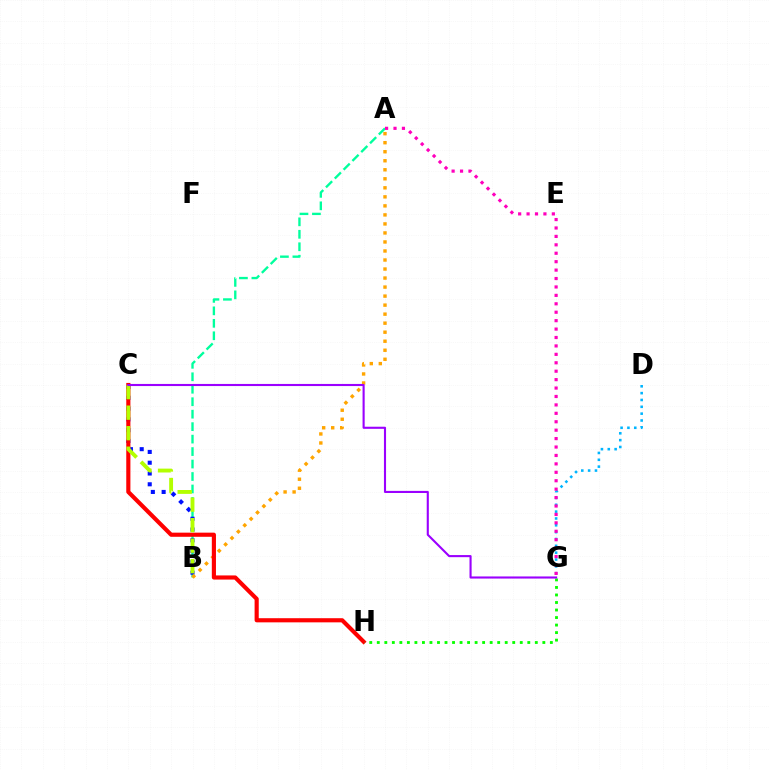{('A', 'B'): [{'color': '#00ff9d', 'line_style': 'dashed', 'thickness': 1.69}, {'color': '#ffa500', 'line_style': 'dotted', 'thickness': 2.45}], ('B', 'C'): [{'color': '#0010ff', 'line_style': 'dotted', 'thickness': 2.93}, {'color': '#b3ff00', 'line_style': 'dashed', 'thickness': 2.79}], ('C', 'H'): [{'color': '#ff0000', 'line_style': 'solid', 'thickness': 2.98}], ('G', 'H'): [{'color': '#08ff00', 'line_style': 'dotted', 'thickness': 2.04}], ('D', 'G'): [{'color': '#00b5ff', 'line_style': 'dotted', 'thickness': 1.86}], ('A', 'G'): [{'color': '#ff00bd', 'line_style': 'dotted', 'thickness': 2.29}], ('C', 'G'): [{'color': '#9b00ff', 'line_style': 'solid', 'thickness': 1.52}]}